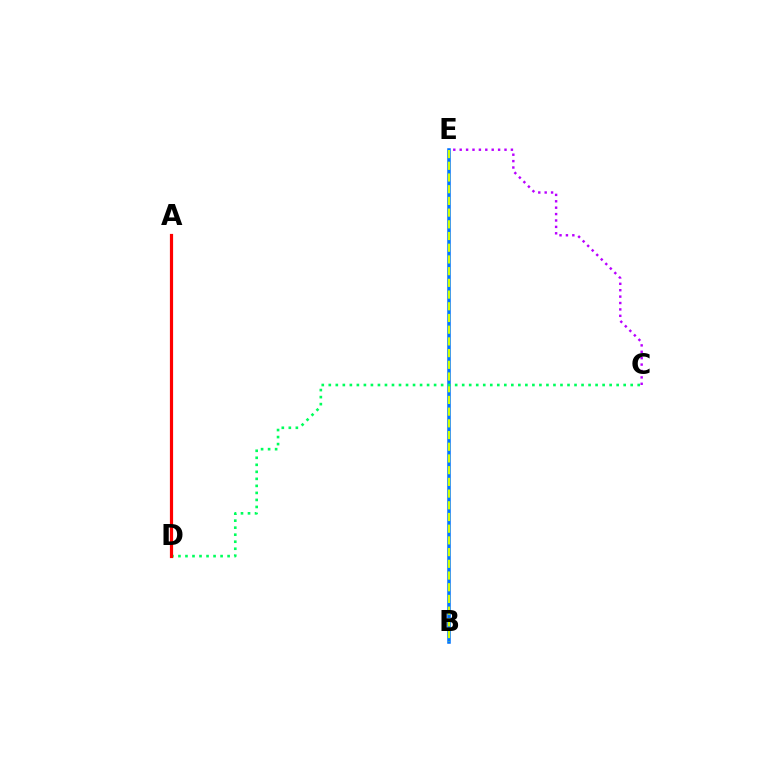{('B', 'E'): [{'color': '#0074ff', 'line_style': 'solid', 'thickness': 2.55}, {'color': '#d1ff00', 'line_style': 'dashed', 'thickness': 1.59}], ('C', 'E'): [{'color': '#b900ff', 'line_style': 'dotted', 'thickness': 1.74}], ('C', 'D'): [{'color': '#00ff5c', 'line_style': 'dotted', 'thickness': 1.91}], ('A', 'D'): [{'color': '#ff0000', 'line_style': 'solid', 'thickness': 2.3}]}